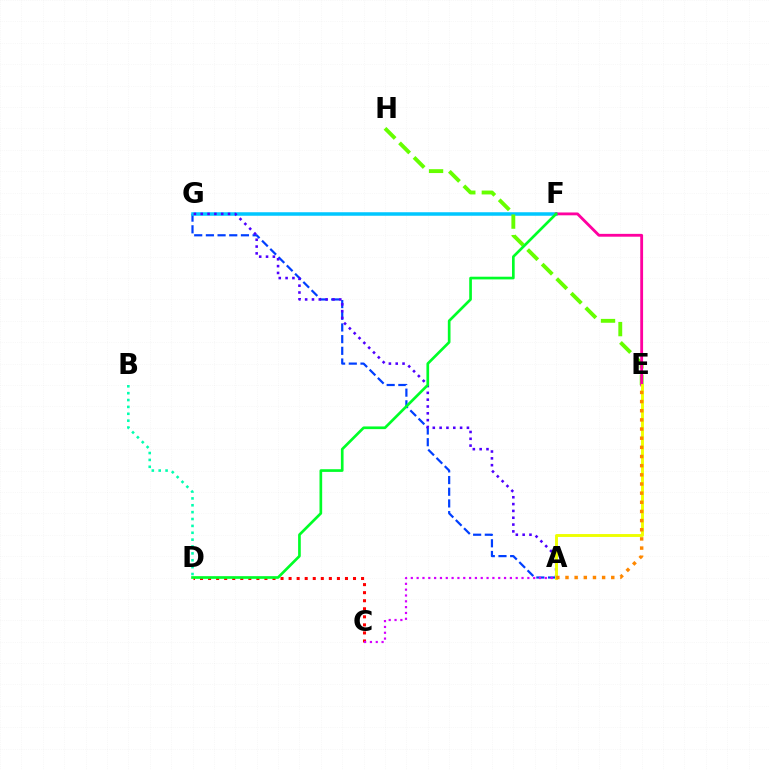{('A', 'G'): [{'color': '#003fff', 'line_style': 'dashed', 'thickness': 1.59}, {'color': '#4f00ff', 'line_style': 'dotted', 'thickness': 1.85}], ('F', 'G'): [{'color': '#00c7ff', 'line_style': 'solid', 'thickness': 2.53}], ('C', 'D'): [{'color': '#ff0000', 'line_style': 'dotted', 'thickness': 2.19}], ('E', 'H'): [{'color': '#66ff00', 'line_style': 'dashed', 'thickness': 2.79}], ('E', 'F'): [{'color': '#ff00a0', 'line_style': 'solid', 'thickness': 2.04}], ('D', 'F'): [{'color': '#00ff27', 'line_style': 'solid', 'thickness': 1.93}], ('A', 'E'): [{'color': '#eeff00', 'line_style': 'solid', 'thickness': 2.08}, {'color': '#ff8800', 'line_style': 'dotted', 'thickness': 2.49}], ('A', 'C'): [{'color': '#d600ff', 'line_style': 'dotted', 'thickness': 1.58}], ('B', 'D'): [{'color': '#00ffaf', 'line_style': 'dotted', 'thickness': 1.87}]}